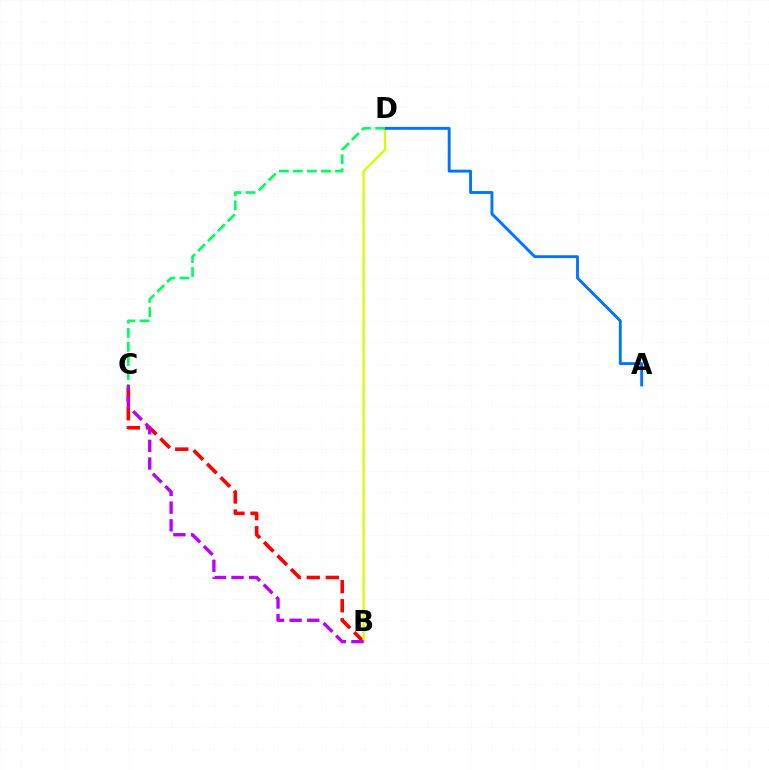{('B', 'C'): [{'color': '#ff0000', 'line_style': 'dashed', 'thickness': 2.59}, {'color': '#b900ff', 'line_style': 'dashed', 'thickness': 2.4}], ('B', 'D'): [{'color': '#d1ff00', 'line_style': 'solid', 'thickness': 1.66}], ('A', 'D'): [{'color': '#0074ff', 'line_style': 'solid', 'thickness': 2.07}], ('C', 'D'): [{'color': '#00ff5c', 'line_style': 'dashed', 'thickness': 1.91}]}